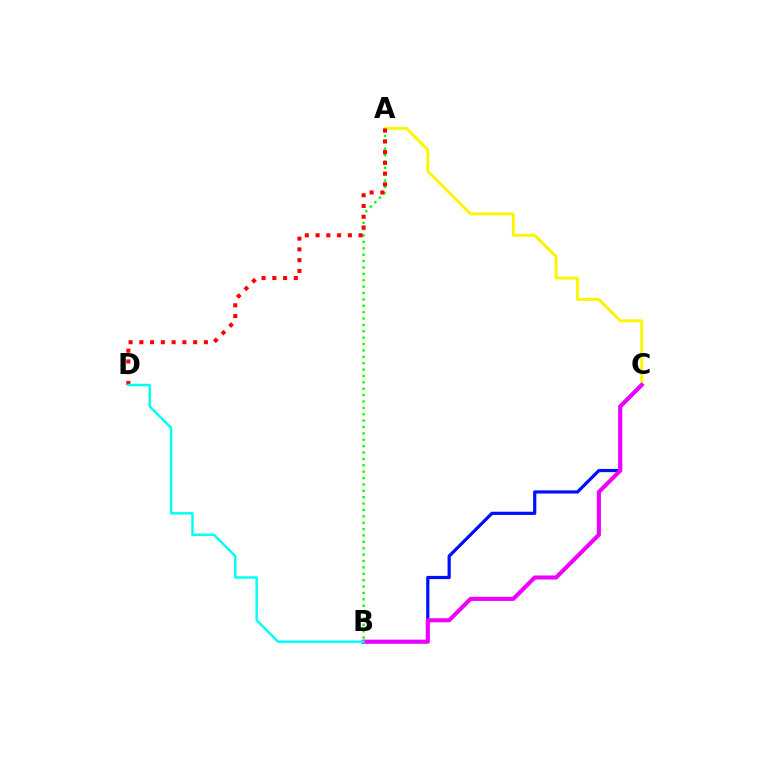{('B', 'C'): [{'color': '#0010ff', 'line_style': 'solid', 'thickness': 2.32}, {'color': '#ee00ff', 'line_style': 'solid', 'thickness': 2.94}], ('A', 'C'): [{'color': '#fcf500', 'line_style': 'solid', 'thickness': 2.09}], ('A', 'B'): [{'color': '#08ff00', 'line_style': 'dotted', 'thickness': 1.73}], ('A', 'D'): [{'color': '#ff0000', 'line_style': 'dotted', 'thickness': 2.92}], ('B', 'D'): [{'color': '#00fff6', 'line_style': 'solid', 'thickness': 1.77}]}